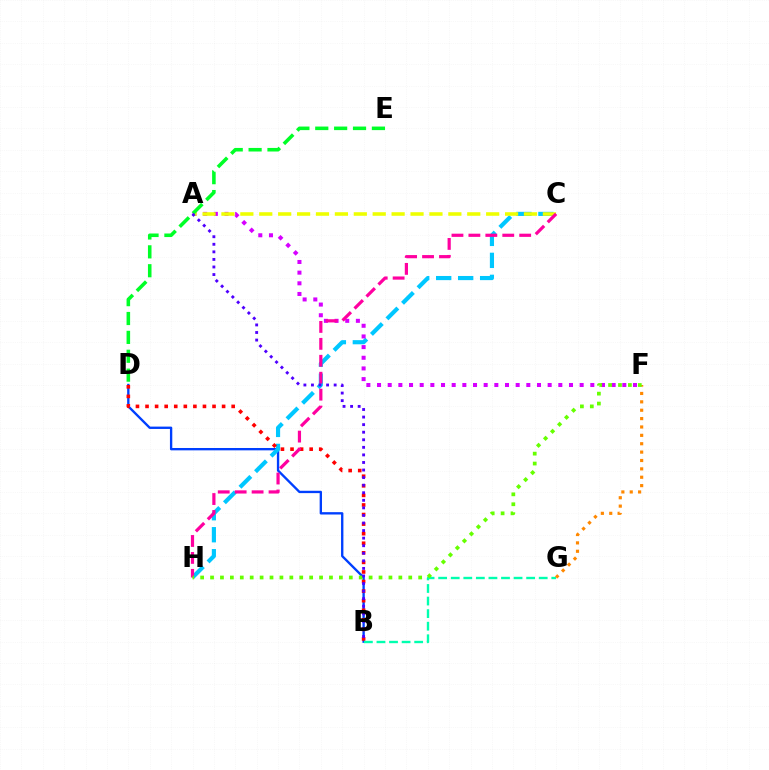{('B', 'D'): [{'color': '#003fff', 'line_style': 'solid', 'thickness': 1.69}, {'color': '#ff0000', 'line_style': 'dotted', 'thickness': 2.6}], ('C', 'H'): [{'color': '#00c7ff', 'line_style': 'dashed', 'thickness': 2.99}, {'color': '#ff00a0', 'line_style': 'dashed', 'thickness': 2.3}], ('A', 'F'): [{'color': '#d600ff', 'line_style': 'dotted', 'thickness': 2.9}], ('A', 'C'): [{'color': '#eeff00', 'line_style': 'dashed', 'thickness': 2.57}], ('B', 'G'): [{'color': '#00ffaf', 'line_style': 'dashed', 'thickness': 1.71}], ('F', 'G'): [{'color': '#ff8800', 'line_style': 'dotted', 'thickness': 2.28}], ('D', 'E'): [{'color': '#00ff27', 'line_style': 'dashed', 'thickness': 2.56}], ('F', 'H'): [{'color': '#66ff00', 'line_style': 'dotted', 'thickness': 2.69}], ('A', 'B'): [{'color': '#4f00ff', 'line_style': 'dotted', 'thickness': 2.06}]}